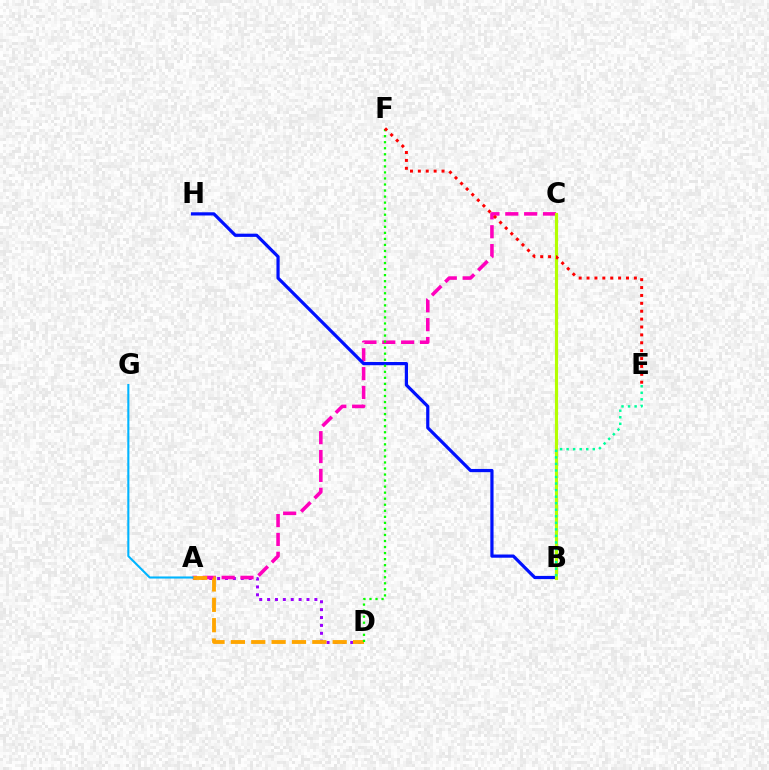{('A', 'D'): [{'color': '#9b00ff', 'line_style': 'dotted', 'thickness': 2.14}, {'color': '#ffa500', 'line_style': 'dashed', 'thickness': 2.77}], ('A', 'C'): [{'color': '#ff00bd', 'line_style': 'dashed', 'thickness': 2.56}], ('B', 'H'): [{'color': '#0010ff', 'line_style': 'solid', 'thickness': 2.31}], ('A', 'G'): [{'color': '#00b5ff', 'line_style': 'solid', 'thickness': 1.51}], ('D', 'F'): [{'color': '#08ff00', 'line_style': 'dotted', 'thickness': 1.64}], ('B', 'C'): [{'color': '#b3ff00', 'line_style': 'solid', 'thickness': 2.28}], ('E', 'F'): [{'color': '#ff0000', 'line_style': 'dotted', 'thickness': 2.14}], ('B', 'E'): [{'color': '#00ff9d', 'line_style': 'dotted', 'thickness': 1.78}]}